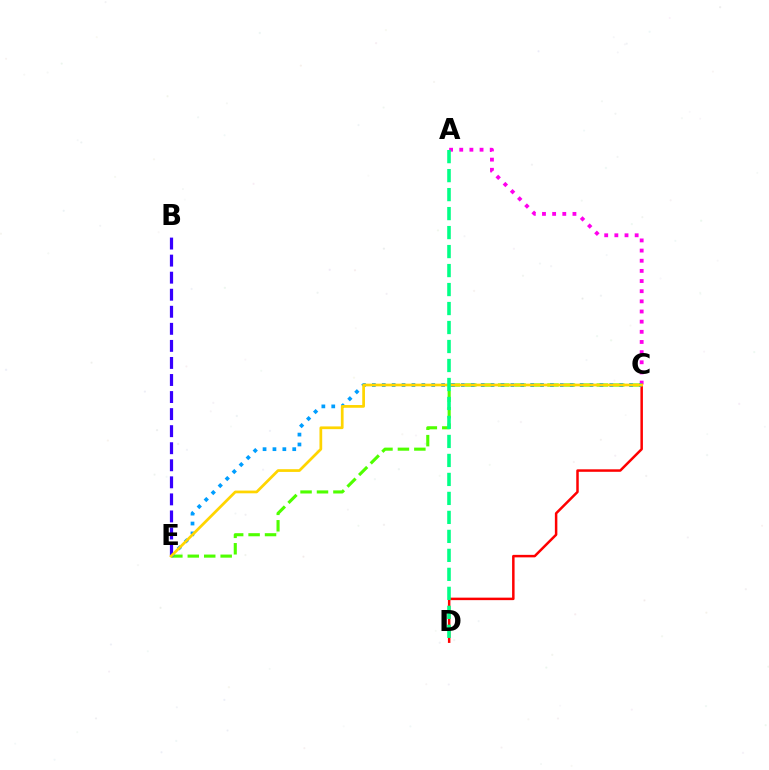{('A', 'C'): [{'color': '#ff00ed', 'line_style': 'dotted', 'thickness': 2.76}], ('C', 'D'): [{'color': '#ff0000', 'line_style': 'solid', 'thickness': 1.8}], ('C', 'E'): [{'color': '#4fff00', 'line_style': 'dashed', 'thickness': 2.23}, {'color': '#009eff', 'line_style': 'dotted', 'thickness': 2.69}, {'color': '#ffd500', 'line_style': 'solid', 'thickness': 1.96}], ('B', 'E'): [{'color': '#3700ff', 'line_style': 'dashed', 'thickness': 2.32}], ('A', 'D'): [{'color': '#00ff86', 'line_style': 'dashed', 'thickness': 2.58}]}